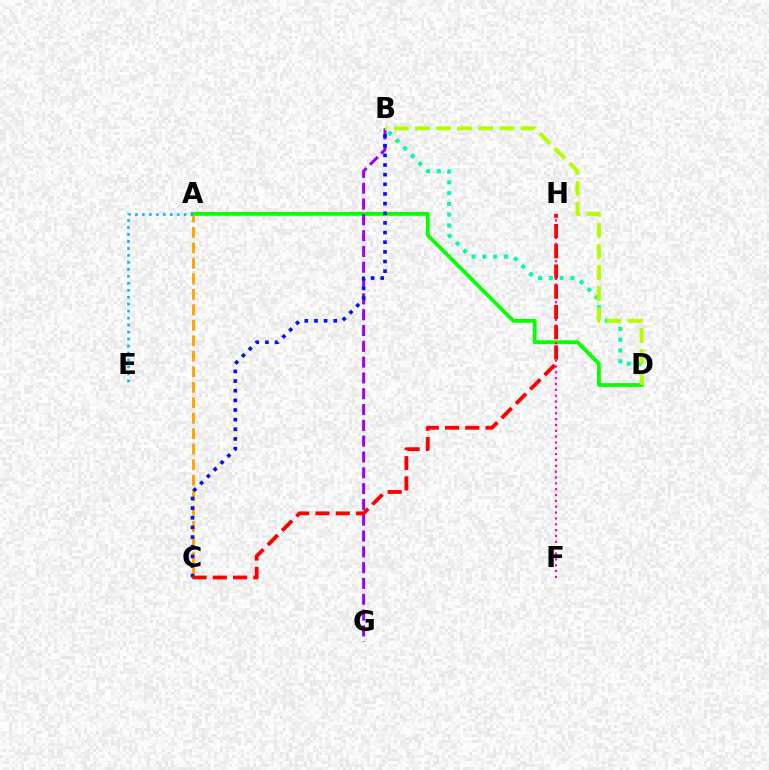{('A', 'D'): [{'color': '#08ff00', 'line_style': 'solid', 'thickness': 2.73}], ('B', 'D'): [{'color': '#00ff9d', 'line_style': 'dotted', 'thickness': 2.93}, {'color': '#b3ff00', 'line_style': 'dashed', 'thickness': 2.87}], ('B', 'G'): [{'color': '#9b00ff', 'line_style': 'dashed', 'thickness': 2.15}], ('A', 'C'): [{'color': '#ffa500', 'line_style': 'dashed', 'thickness': 2.1}], ('B', 'C'): [{'color': '#0010ff', 'line_style': 'dotted', 'thickness': 2.62}], ('F', 'H'): [{'color': '#ff00bd', 'line_style': 'dotted', 'thickness': 1.59}], ('C', 'H'): [{'color': '#ff0000', 'line_style': 'dashed', 'thickness': 2.75}], ('A', 'E'): [{'color': '#00b5ff', 'line_style': 'dotted', 'thickness': 1.89}]}